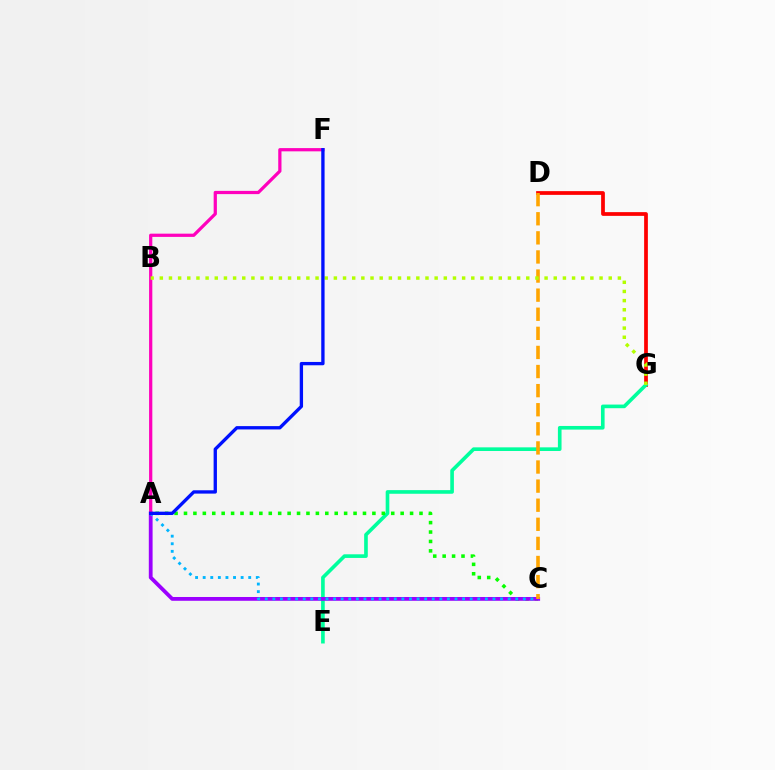{('D', 'G'): [{'color': '#ff0000', 'line_style': 'solid', 'thickness': 2.69}], ('E', 'G'): [{'color': '#00ff9d', 'line_style': 'solid', 'thickness': 2.62}], ('A', 'C'): [{'color': '#08ff00', 'line_style': 'dotted', 'thickness': 2.56}, {'color': '#9b00ff', 'line_style': 'solid', 'thickness': 2.73}, {'color': '#00b5ff', 'line_style': 'dotted', 'thickness': 2.06}], ('A', 'F'): [{'color': '#ff00bd', 'line_style': 'solid', 'thickness': 2.33}, {'color': '#0010ff', 'line_style': 'solid', 'thickness': 2.4}], ('C', 'D'): [{'color': '#ffa500', 'line_style': 'dashed', 'thickness': 2.59}], ('B', 'G'): [{'color': '#b3ff00', 'line_style': 'dotted', 'thickness': 2.49}]}